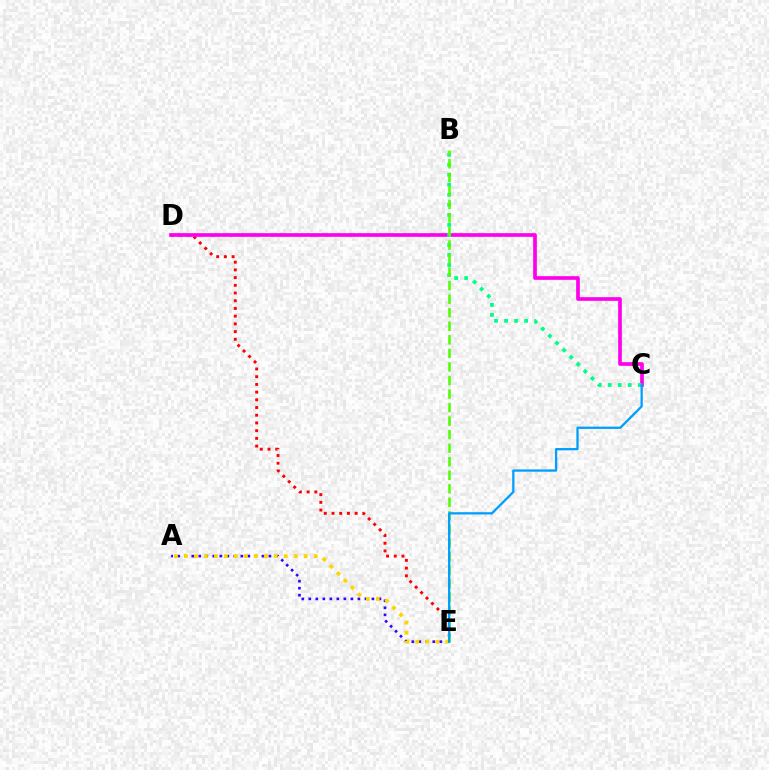{('A', 'E'): [{'color': '#3700ff', 'line_style': 'dotted', 'thickness': 1.91}, {'color': '#ffd500', 'line_style': 'dotted', 'thickness': 2.71}], ('D', 'E'): [{'color': '#ff0000', 'line_style': 'dotted', 'thickness': 2.09}], ('C', 'D'): [{'color': '#ff00ed', 'line_style': 'solid', 'thickness': 2.65}], ('B', 'C'): [{'color': '#00ff86', 'line_style': 'dotted', 'thickness': 2.72}], ('B', 'E'): [{'color': '#4fff00', 'line_style': 'dashed', 'thickness': 1.84}], ('C', 'E'): [{'color': '#009eff', 'line_style': 'solid', 'thickness': 1.64}]}